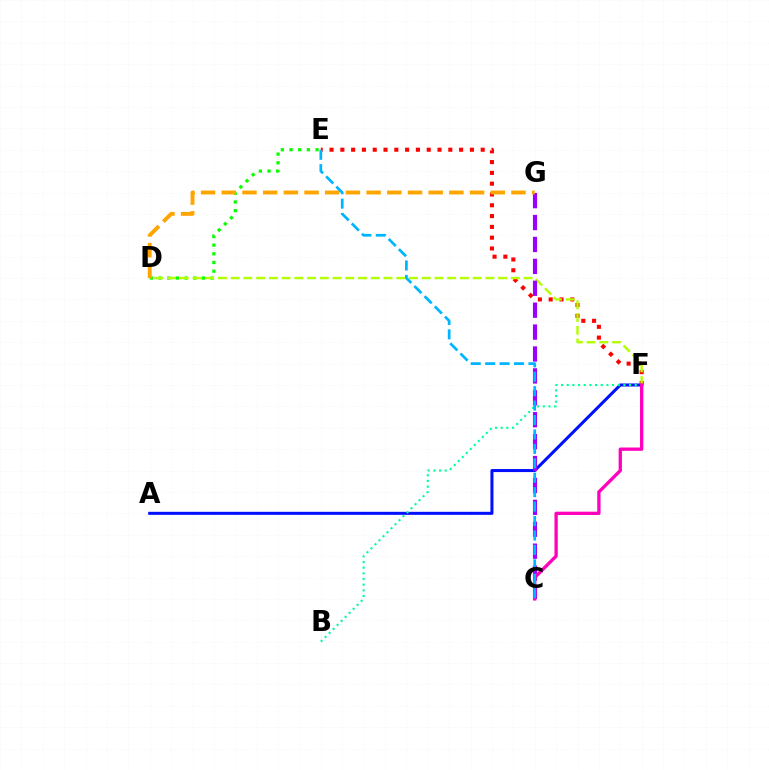{('D', 'E'): [{'color': '#08ff00', 'line_style': 'dotted', 'thickness': 2.36}], ('A', 'F'): [{'color': '#0010ff', 'line_style': 'solid', 'thickness': 2.19}], ('B', 'F'): [{'color': '#00ff9d', 'line_style': 'dotted', 'thickness': 1.54}], ('E', 'F'): [{'color': '#ff0000', 'line_style': 'dotted', 'thickness': 2.93}], ('D', 'F'): [{'color': '#b3ff00', 'line_style': 'dashed', 'thickness': 1.73}], ('C', 'G'): [{'color': '#9b00ff', 'line_style': 'dashed', 'thickness': 2.98}], ('D', 'G'): [{'color': '#ffa500', 'line_style': 'dashed', 'thickness': 2.81}], ('C', 'F'): [{'color': '#ff00bd', 'line_style': 'solid', 'thickness': 2.37}], ('C', 'E'): [{'color': '#00b5ff', 'line_style': 'dashed', 'thickness': 1.96}]}